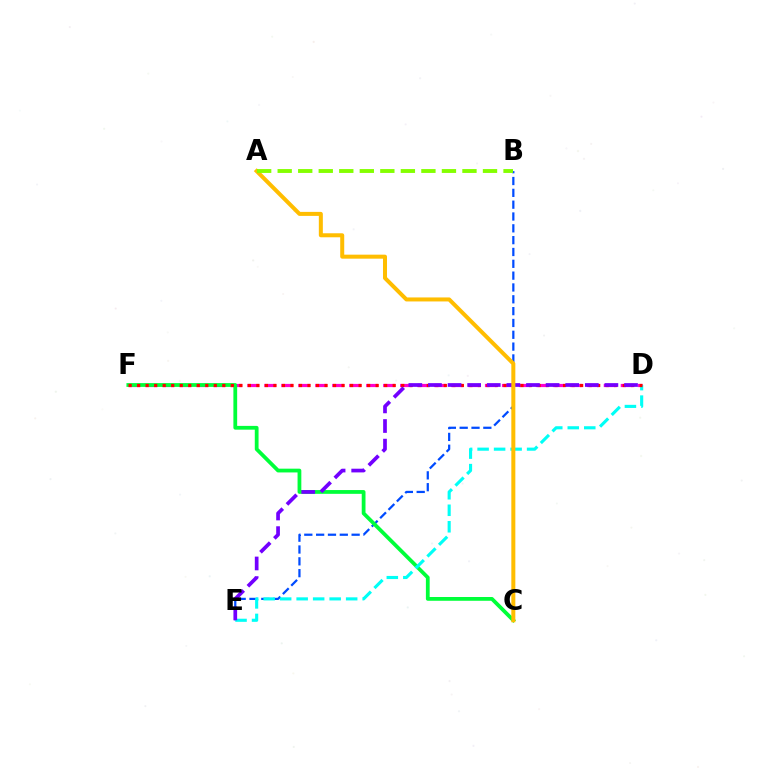{('B', 'E'): [{'color': '#004bff', 'line_style': 'dashed', 'thickness': 1.61}], ('D', 'F'): [{'color': '#ff00cf', 'line_style': 'dashed', 'thickness': 2.31}, {'color': '#ff0000', 'line_style': 'dotted', 'thickness': 2.31}], ('C', 'F'): [{'color': '#00ff39', 'line_style': 'solid', 'thickness': 2.72}], ('D', 'E'): [{'color': '#00fff6', 'line_style': 'dashed', 'thickness': 2.24}, {'color': '#7200ff', 'line_style': 'dashed', 'thickness': 2.66}], ('A', 'C'): [{'color': '#ffbd00', 'line_style': 'solid', 'thickness': 2.89}], ('A', 'B'): [{'color': '#84ff00', 'line_style': 'dashed', 'thickness': 2.79}]}